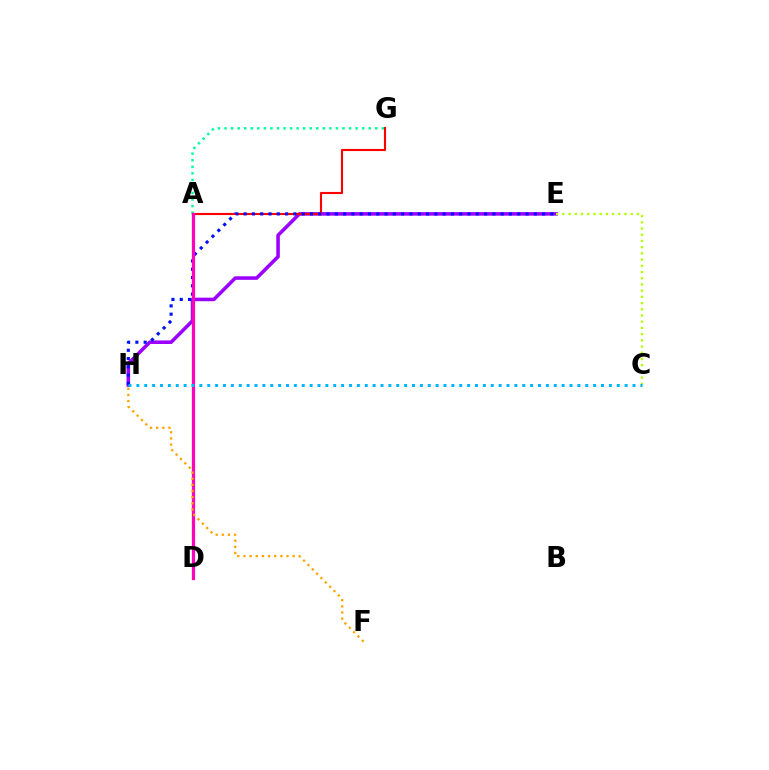{('E', 'H'): [{'color': '#9b00ff', 'line_style': 'solid', 'thickness': 2.56}, {'color': '#0010ff', 'line_style': 'dotted', 'thickness': 2.25}], ('A', 'G'): [{'color': '#00ff9d', 'line_style': 'dotted', 'thickness': 1.78}, {'color': '#ff0000', 'line_style': 'solid', 'thickness': 1.53}], ('C', 'E'): [{'color': '#b3ff00', 'line_style': 'dotted', 'thickness': 1.69}], ('A', 'D'): [{'color': '#08ff00', 'line_style': 'solid', 'thickness': 1.6}, {'color': '#ff00bd', 'line_style': 'solid', 'thickness': 2.3}], ('C', 'H'): [{'color': '#00b5ff', 'line_style': 'dotted', 'thickness': 2.14}], ('F', 'H'): [{'color': '#ffa500', 'line_style': 'dotted', 'thickness': 1.67}]}